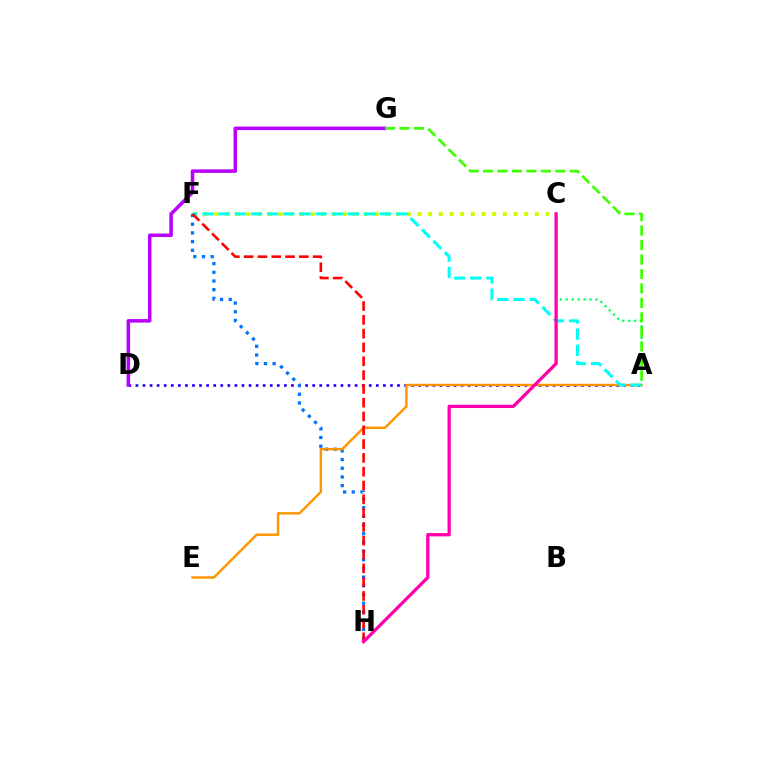{('A', 'D'): [{'color': '#2500ff', 'line_style': 'dotted', 'thickness': 1.92}], ('F', 'H'): [{'color': '#0074ff', 'line_style': 'dotted', 'thickness': 2.36}, {'color': '#ff0000', 'line_style': 'dashed', 'thickness': 1.88}], ('A', 'C'): [{'color': '#00ff5c', 'line_style': 'dotted', 'thickness': 1.61}], ('A', 'E'): [{'color': '#ff9400', 'line_style': 'solid', 'thickness': 1.76}], ('C', 'F'): [{'color': '#d1ff00', 'line_style': 'dotted', 'thickness': 2.9}], ('D', 'G'): [{'color': '#b900ff', 'line_style': 'solid', 'thickness': 2.53}], ('A', 'F'): [{'color': '#00fff6', 'line_style': 'dashed', 'thickness': 2.19}], ('C', 'H'): [{'color': '#ff00ac', 'line_style': 'solid', 'thickness': 2.36}], ('A', 'G'): [{'color': '#3dff00', 'line_style': 'dashed', 'thickness': 1.97}]}